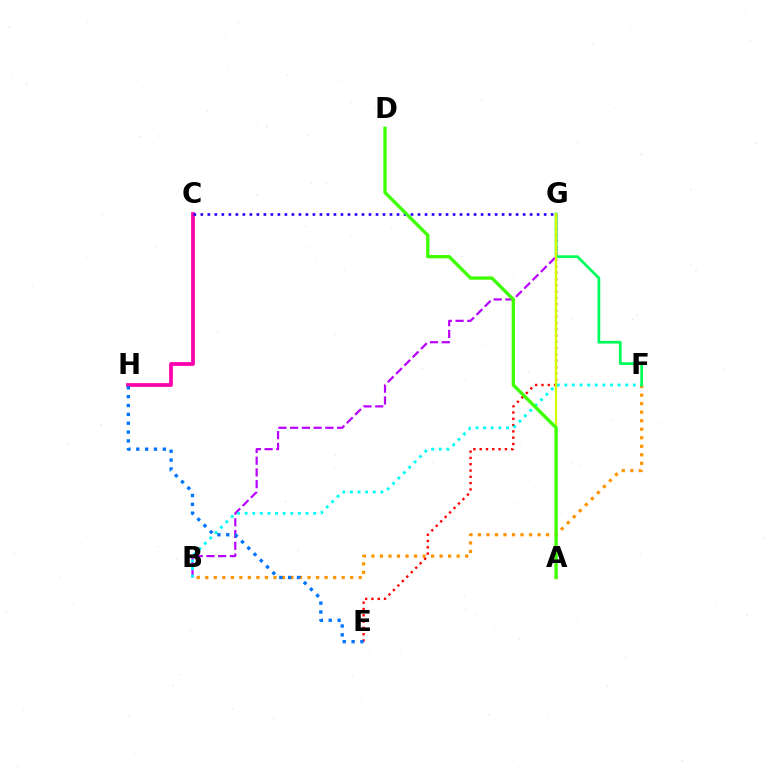{('C', 'H'): [{'color': '#ff00ac', 'line_style': 'solid', 'thickness': 2.7}], ('B', 'G'): [{'color': '#b900ff', 'line_style': 'dashed', 'thickness': 1.59}], ('B', 'F'): [{'color': '#ff9400', 'line_style': 'dotted', 'thickness': 2.32}, {'color': '#00fff6', 'line_style': 'dotted', 'thickness': 2.07}], ('E', 'G'): [{'color': '#ff0000', 'line_style': 'dotted', 'thickness': 1.71}], ('C', 'G'): [{'color': '#2500ff', 'line_style': 'dotted', 'thickness': 1.9}], ('F', 'G'): [{'color': '#00ff5c', 'line_style': 'solid', 'thickness': 1.99}], ('A', 'G'): [{'color': '#d1ff00', 'line_style': 'solid', 'thickness': 1.61}], ('A', 'D'): [{'color': '#3dff00', 'line_style': 'solid', 'thickness': 2.38}], ('E', 'H'): [{'color': '#0074ff', 'line_style': 'dotted', 'thickness': 2.4}]}